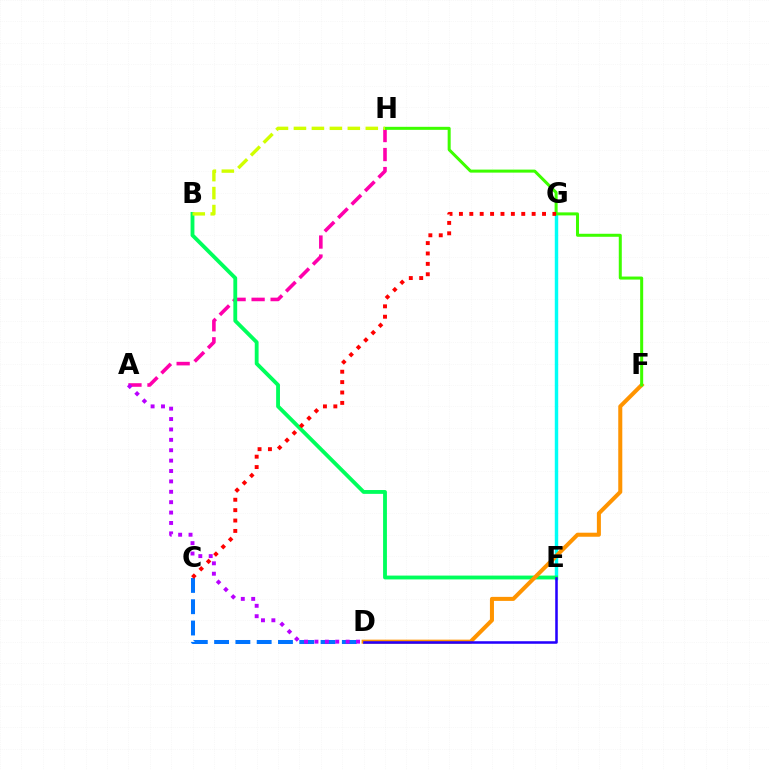{('A', 'H'): [{'color': '#ff00ac', 'line_style': 'dashed', 'thickness': 2.58}], ('E', 'G'): [{'color': '#00fff6', 'line_style': 'solid', 'thickness': 2.48}], ('C', 'D'): [{'color': '#0074ff', 'line_style': 'dashed', 'thickness': 2.89}], ('B', 'E'): [{'color': '#00ff5c', 'line_style': 'solid', 'thickness': 2.76}], ('A', 'D'): [{'color': '#b900ff', 'line_style': 'dotted', 'thickness': 2.82}], ('D', 'F'): [{'color': '#ff9400', 'line_style': 'solid', 'thickness': 2.9}], ('F', 'H'): [{'color': '#3dff00', 'line_style': 'solid', 'thickness': 2.17}], ('D', 'E'): [{'color': '#2500ff', 'line_style': 'solid', 'thickness': 1.83}], ('C', 'G'): [{'color': '#ff0000', 'line_style': 'dotted', 'thickness': 2.82}], ('B', 'H'): [{'color': '#d1ff00', 'line_style': 'dashed', 'thickness': 2.44}]}